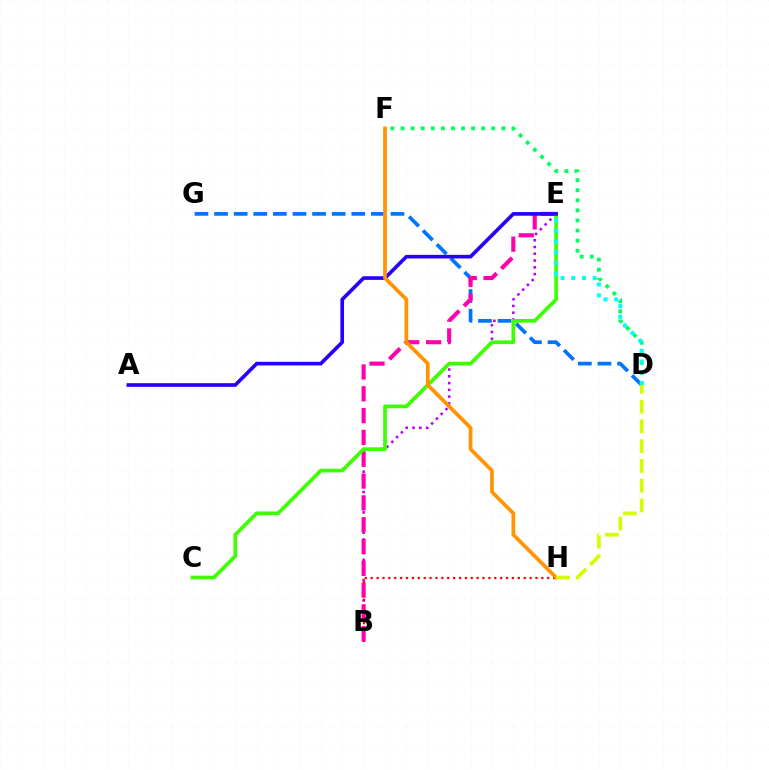{('B', 'E'): [{'color': '#b900ff', 'line_style': 'dotted', 'thickness': 1.84}, {'color': '#ff00ac', 'line_style': 'dashed', 'thickness': 2.96}], ('D', 'F'): [{'color': '#00ff5c', 'line_style': 'dotted', 'thickness': 2.74}], ('D', 'G'): [{'color': '#0074ff', 'line_style': 'dashed', 'thickness': 2.66}], ('B', 'H'): [{'color': '#ff0000', 'line_style': 'dotted', 'thickness': 1.6}], ('C', 'E'): [{'color': '#3dff00', 'line_style': 'solid', 'thickness': 2.67}], ('A', 'E'): [{'color': '#2500ff', 'line_style': 'solid', 'thickness': 2.63}], ('F', 'H'): [{'color': '#ff9400', 'line_style': 'solid', 'thickness': 2.67}], ('D', 'H'): [{'color': '#d1ff00', 'line_style': 'dashed', 'thickness': 2.68}], ('D', 'E'): [{'color': '#00fff6', 'line_style': 'dotted', 'thickness': 2.91}]}